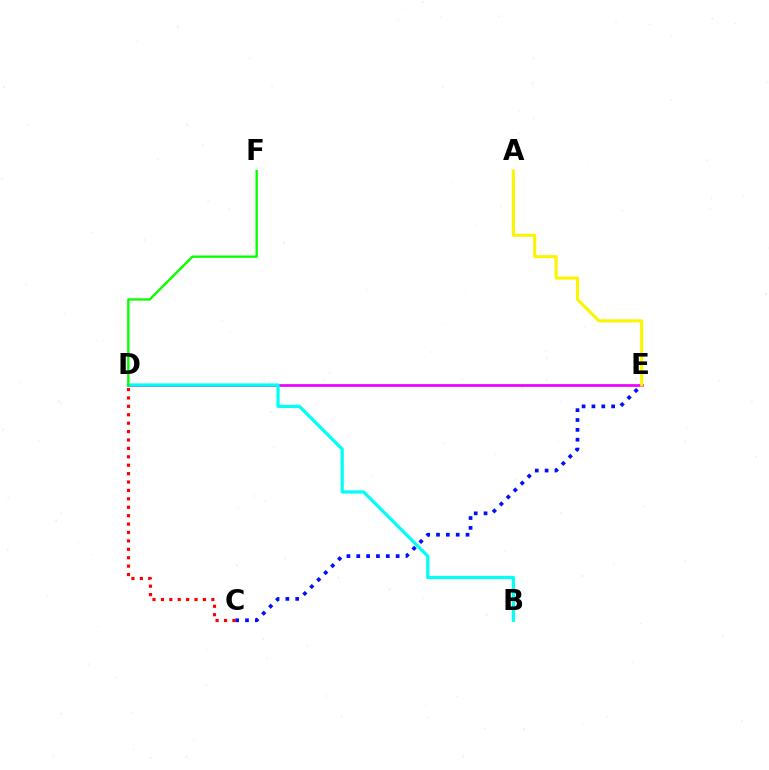{('D', 'E'): [{'color': '#ee00ff', 'line_style': 'solid', 'thickness': 1.97}], ('C', 'E'): [{'color': '#0010ff', 'line_style': 'dotted', 'thickness': 2.68}], ('B', 'D'): [{'color': '#00fff6', 'line_style': 'solid', 'thickness': 2.31}], ('D', 'F'): [{'color': '#08ff00', 'line_style': 'solid', 'thickness': 1.7}], ('C', 'D'): [{'color': '#ff0000', 'line_style': 'dotted', 'thickness': 2.28}], ('A', 'E'): [{'color': '#fcf500', 'line_style': 'solid', 'thickness': 2.22}]}